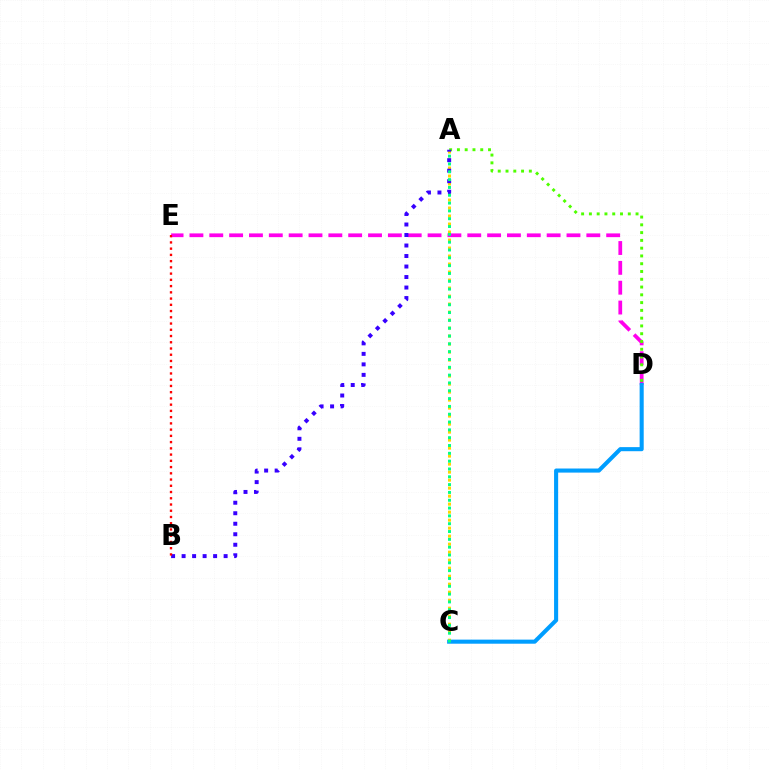{('D', 'E'): [{'color': '#ff00ed', 'line_style': 'dashed', 'thickness': 2.7}], ('A', 'D'): [{'color': '#4fff00', 'line_style': 'dotted', 'thickness': 2.11}], ('C', 'D'): [{'color': '#009eff', 'line_style': 'solid', 'thickness': 2.94}], ('A', 'C'): [{'color': '#ffd500', 'line_style': 'dotted', 'thickness': 2.17}, {'color': '#00ff86', 'line_style': 'dotted', 'thickness': 2.12}], ('A', 'B'): [{'color': '#3700ff', 'line_style': 'dotted', 'thickness': 2.85}], ('B', 'E'): [{'color': '#ff0000', 'line_style': 'dotted', 'thickness': 1.7}]}